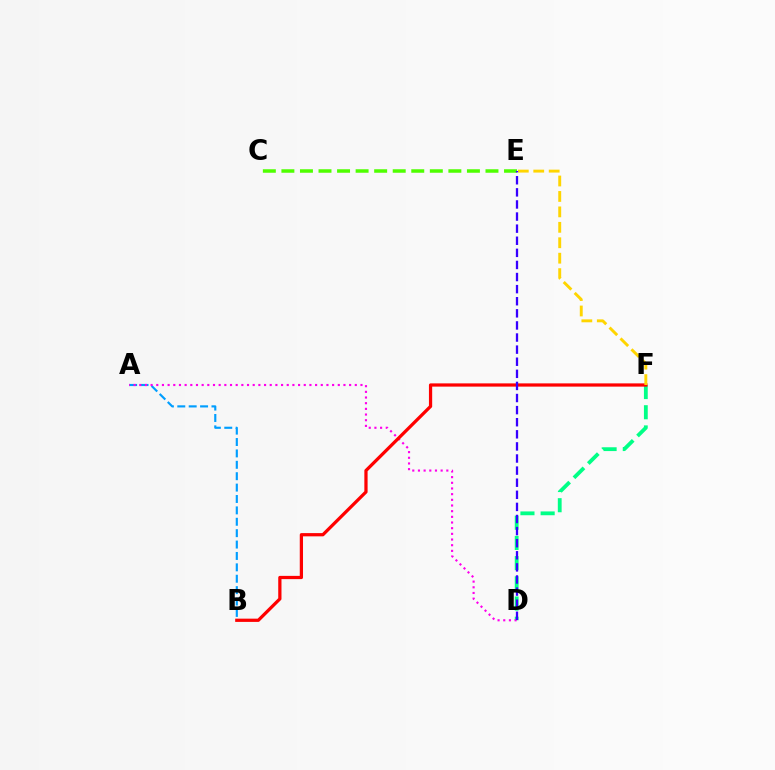{('A', 'B'): [{'color': '#009eff', 'line_style': 'dashed', 'thickness': 1.55}], ('D', 'F'): [{'color': '#00ff86', 'line_style': 'dashed', 'thickness': 2.74}], ('A', 'D'): [{'color': '#ff00ed', 'line_style': 'dotted', 'thickness': 1.54}], ('B', 'F'): [{'color': '#ff0000', 'line_style': 'solid', 'thickness': 2.34}], ('C', 'E'): [{'color': '#4fff00', 'line_style': 'dashed', 'thickness': 2.52}], ('E', 'F'): [{'color': '#ffd500', 'line_style': 'dashed', 'thickness': 2.1}], ('D', 'E'): [{'color': '#3700ff', 'line_style': 'dashed', 'thickness': 1.64}]}